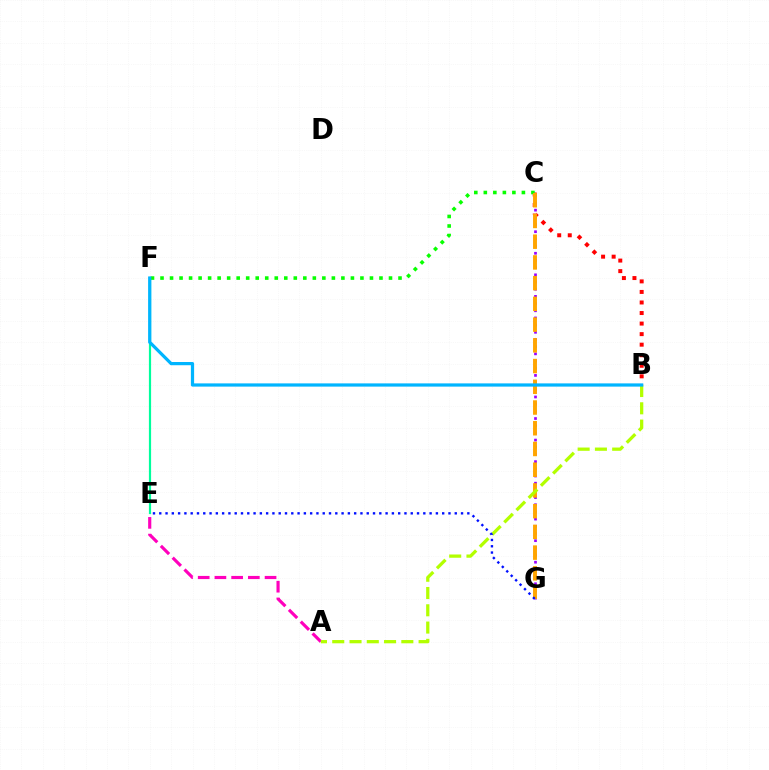{('B', 'C'): [{'color': '#ff0000', 'line_style': 'dotted', 'thickness': 2.87}], ('E', 'F'): [{'color': '#00ff9d', 'line_style': 'solid', 'thickness': 1.58}], ('A', 'E'): [{'color': '#ff00bd', 'line_style': 'dashed', 'thickness': 2.27}], ('C', 'F'): [{'color': '#08ff00', 'line_style': 'dotted', 'thickness': 2.59}], ('C', 'G'): [{'color': '#9b00ff', 'line_style': 'dotted', 'thickness': 1.95}, {'color': '#ffa500', 'line_style': 'dashed', 'thickness': 2.82}], ('A', 'B'): [{'color': '#b3ff00', 'line_style': 'dashed', 'thickness': 2.35}], ('E', 'G'): [{'color': '#0010ff', 'line_style': 'dotted', 'thickness': 1.71}], ('B', 'F'): [{'color': '#00b5ff', 'line_style': 'solid', 'thickness': 2.32}]}